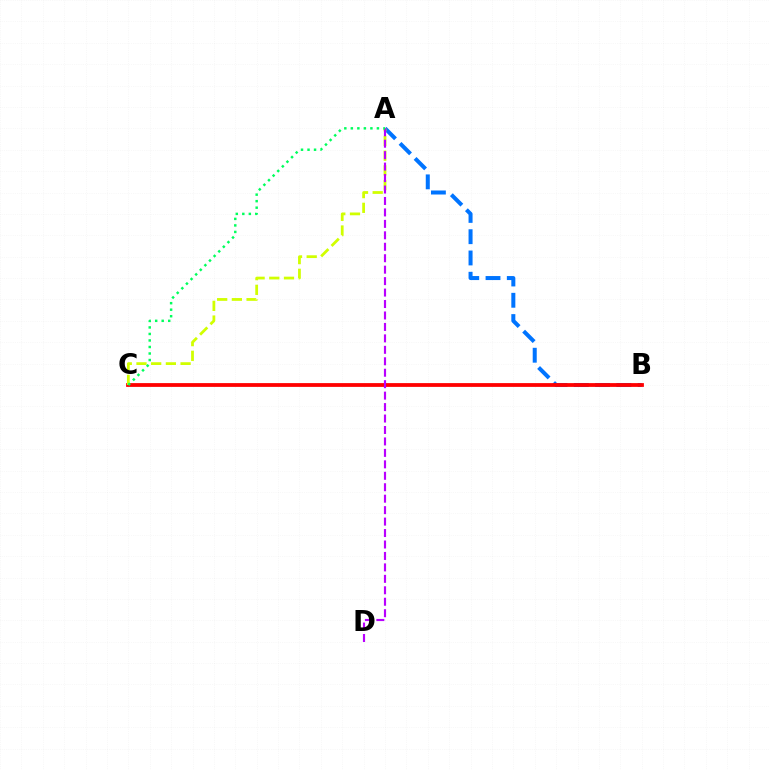{('A', 'B'): [{'color': '#0074ff', 'line_style': 'dashed', 'thickness': 2.89}], ('B', 'C'): [{'color': '#ff0000', 'line_style': 'solid', 'thickness': 2.72}], ('A', 'C'): [{'color': '#d1ff00', 'line_style': 'dashed', 'thickness': 2.0}, {'color': '#00ff5c', 'line_style': 'dotted', 'thickness': 1.77}], ('A', 'D'): [{'color': '#b900ff', 'line_style': 'dashed', 'thickness': 1.56}]}